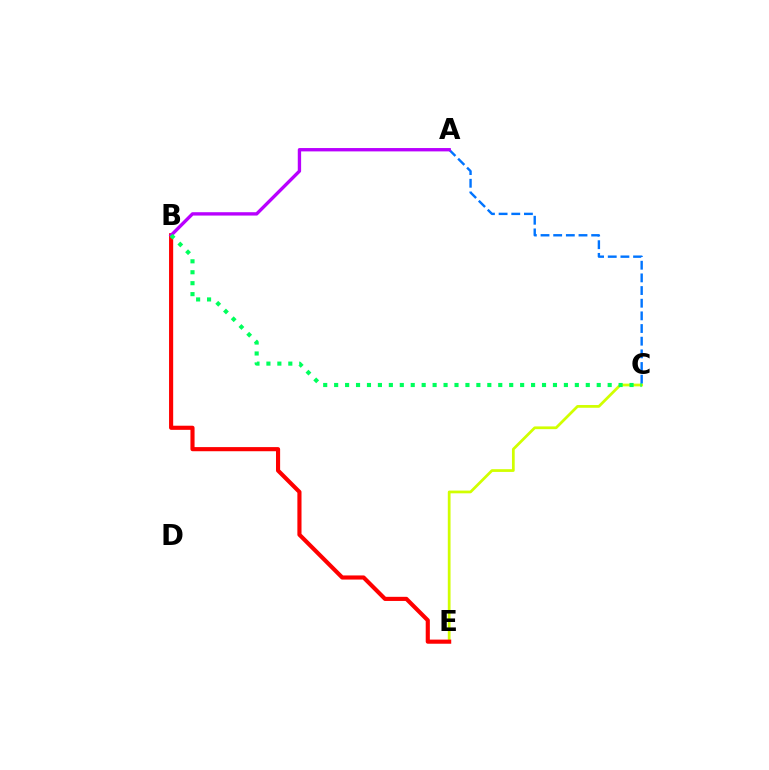{('C', 'E'): [{'color': '#d1ff00', 'line_style': 'solid', 'thickness': 1.97}], ('B', 'E'): [{'color': '#ff0000', 'line_style': 'solid', 'thickness': 2.97}], ('A', 'C'): [{'color': '#0074ff', 'line_style': 'dashed', 'thickness': 1.72}], ('A', 'B'): [{'color': '#b900ff', 'line_style': 'solid', 'thickness': 2.41}], ('B', 'C'): [{'color': '#00ff5c', 'line_style': 'dotted', 'thickness': 2.97}]}